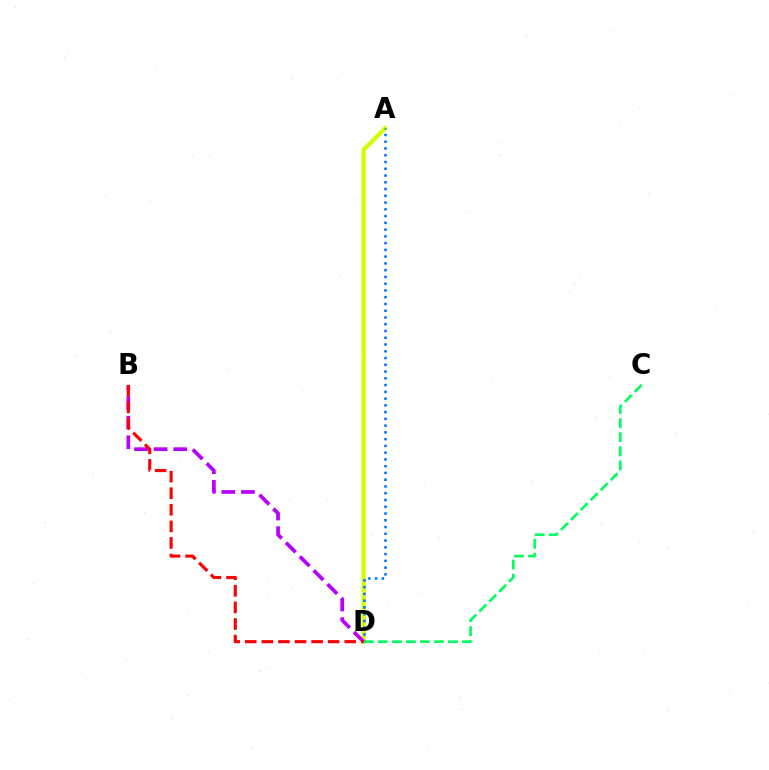{('A', 'D'): [{'color': '#d1ff00', 'line_style': 'solid', 'thickness': 2.96}, {'color': '#0074ff', 'line_style': 'dotted', 'thickness': 1.84}], ('B', 'D'): [{'color': '#b900ff', 'line_style': 'dashed', 'thickness': 2.66}, {'color': '#ff0000', 'line_style': 'dashed', 'thickness': 2.25}], ('C', 'D'): [{'color': '#00ff5c', 'line_style': 'dashed', 'thickness': 1.91}]}